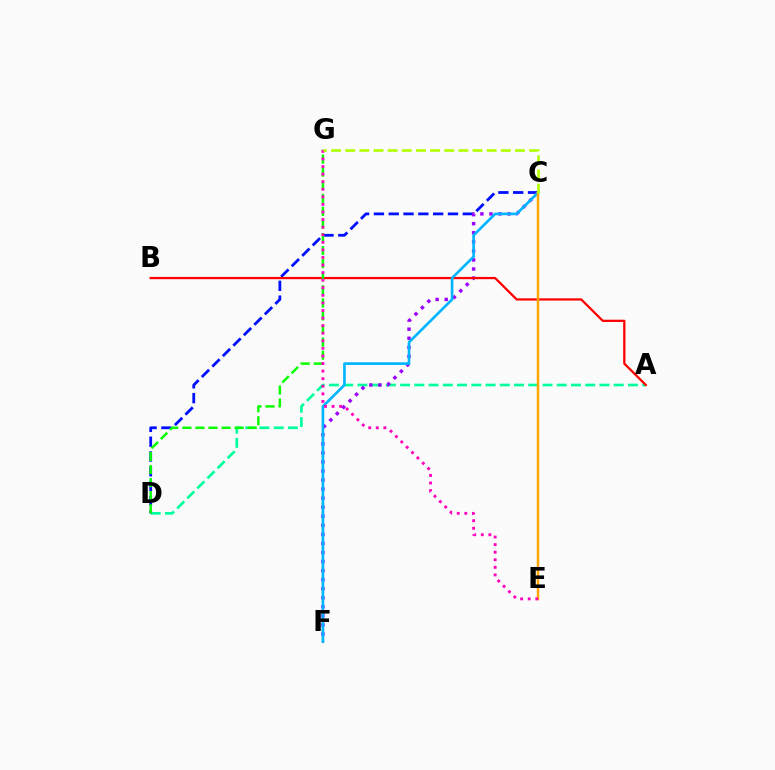{('A', 'D'): [{'color': '#00ff9d', 'line_style': 'dashed', 'thickness': 1.93}], ('C', 'D'): [{'color': '#0010ff', 'line_style': 'dashed', 'thickness': 2.01}], ('C', 'F'): [{'color': '#9b00ff', 'line_style': 'dotted', 'thickness': 2.46}, {'color': '#00b5ff', 'line_style': 'solid', 'thickness': 1.91}], ('A', 'B'): [{'color': '#ff0000', 'line_style': 'solid', 'thickness': 1.63}], ('D', 'G'): [{'color': '#08ff00', 'line_style': 'dashed', 'thickness': 1.78}], ('C', 'E'): [{'color': '#ffa500', 'line_style': 'solid', 'thickness': 1.79}], ('E', 'G'): [{'color': '#ff00bd', 'line_style': 'dotted', 'thickness': 2.06}], ('C', 'G'): [{'color': '#b3ff00', 'line_style': 'dashed', 'thickness': 1.92}]}